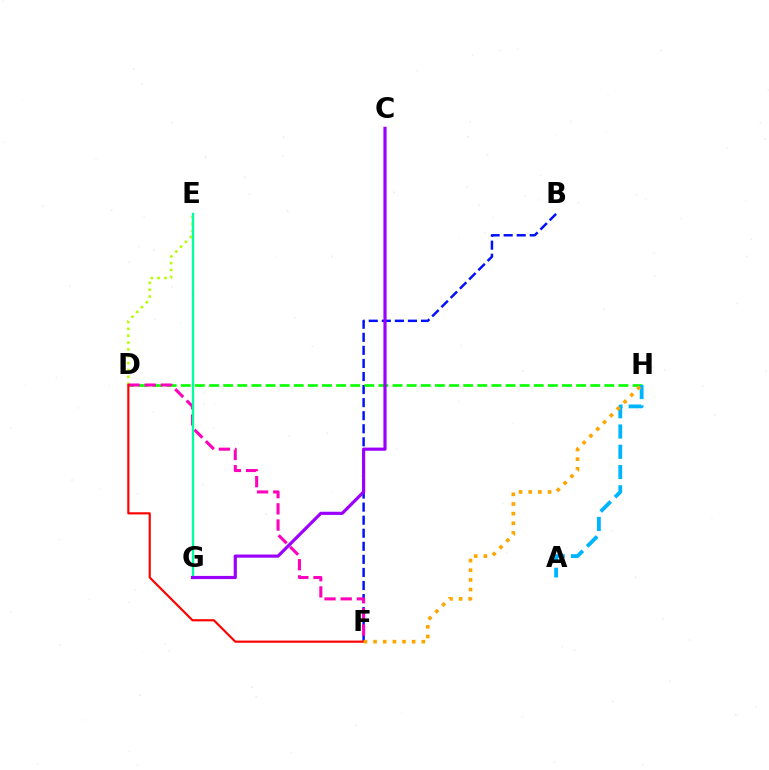{('D', 'E'): [{'color': '#b3ff00', 'line_style': 'dotted', 'thickness': 1.86}], ('B', 'F'): [{'color': '#0010ff', 'line_style': 'dashed', 'thickness': 1.77}], ('D', 'H'): [{'color': '#08ff00', 'line_style': 'dashed', 'thickness': 1.92}], ('D', 'F'): [{'color': '#ff00bd', 'line_style': 'dashed', 'thickness': 2.2}, {'color': '#ff0000', 'line_style': 'solid', 'thickness': 1.55}], ('A', 'H'): [{'color': '#00b5ff', 'line_style': 'dashed', 'thickness': 2.75}], ('E', 'G'): [{'color': '#00ff9d', 'line_style': 'solid', 'thickness': 1.66}], ('F', 'H'): [{'color': '#ffa500', 'line_style': 'dotted', 'thickness': 2.62}], ('C', 'G'): [{'color': '#9b00ff', 'line_style': 'solid', 'thickness': 2.28}]}